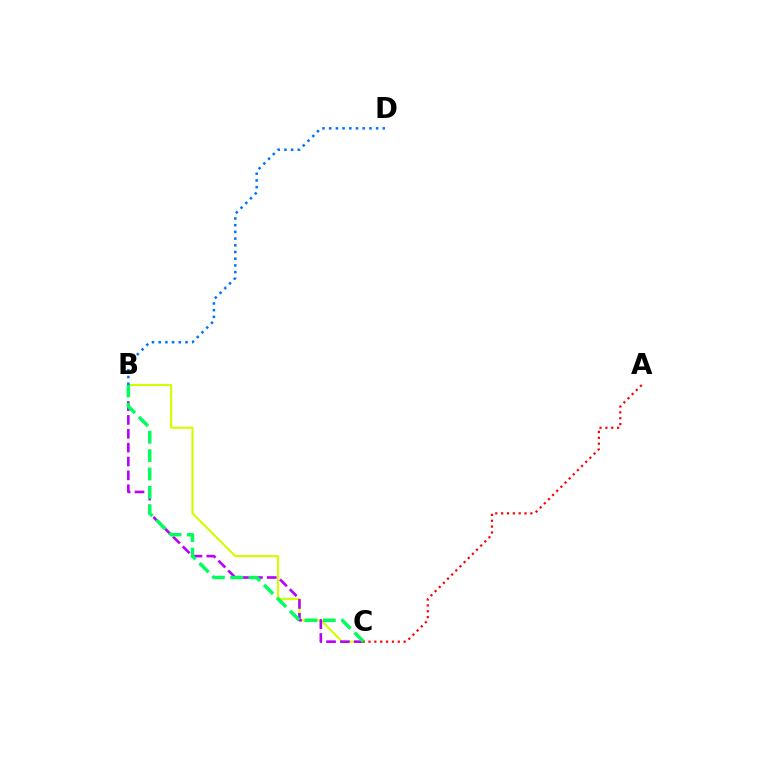{('B', 'C'): [{'color': '#d1ff00', 'line_style': 'solid', 'thickness': 1.53}, {'color': '#b900ff', 'line_style': 'dashed', 'thickness': 1.88}, {'color': '#00ff5c', 'line_style': 'dashed', 'thickness': 2.5}], ('B', 'D'): [{'color': '#0074ff', 'line_style': 'dotted', 'thickness': 1.82}], ('A', 'C'): [{'color': '#ff0000', 'line_style': 'dotted', 'thickness': 1.59}]}